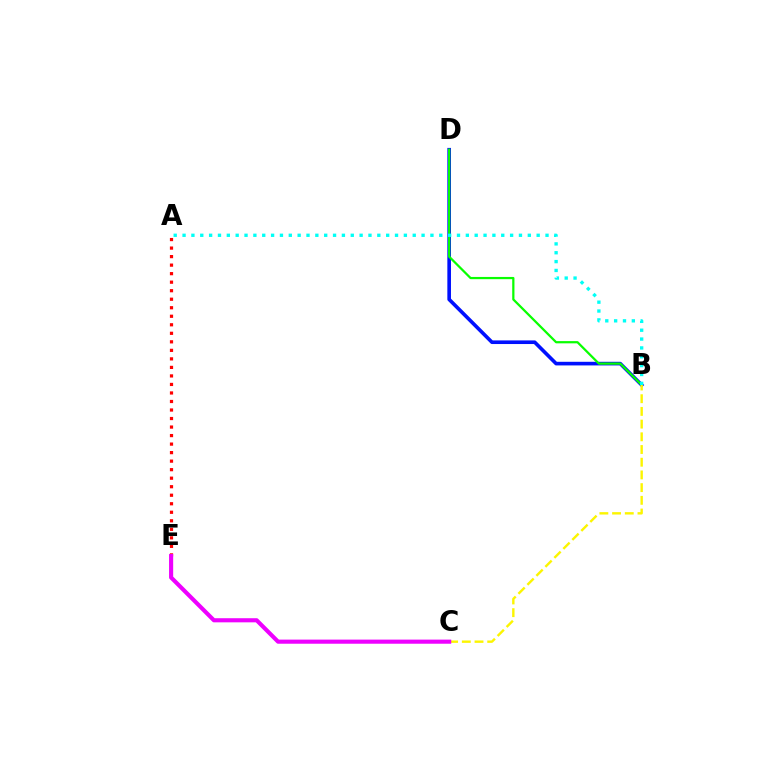{('B', 'D'): [{'color': '#0010ff', 'line_style': 'solid', 'thickness': 2.61}, {'color': '#08ff00', 'line_style': 'solid', 'thickness': 1.61}], ('A', 'E'): [{'color': '#ff0000', 'line_style': 'dotted', 'thickness': 2.32}], ('B', 'C'): [{'color': '#fcf500', 'line_style': 'dashed', 'thickness': 1.73}], ('C', 'E'): [{'color': '#ee00ff', 'line_style': 'solid', 'thickness': 2.97}], ('A', 'B'): [{'color': '#00fff6', 'line_style': 'dotted', 'thickness': 2.41}]}